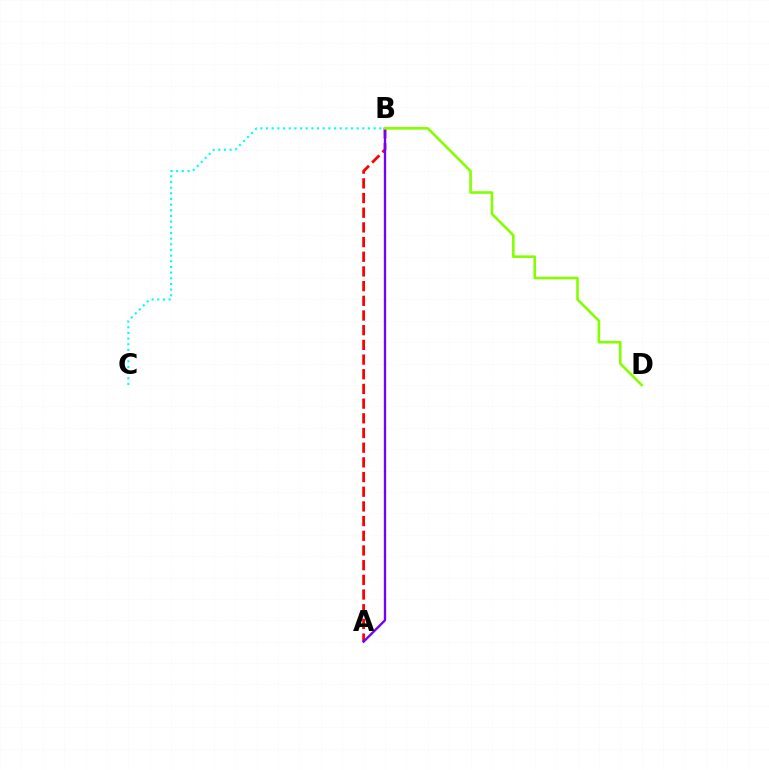{('B', 'C'): [{'color': '#00fff6', 'line_style': 'dotted', 'thickness': 1.54}], ('A', 'B'): [{'color': '#ff0000', 'line_style': 'dashed', 'thickness': 2.0}, {'color': '#7200ff', 'line_style': 'solid', 'thickness': 1.68}], ('B', 'D'): [{'color': '#84ff00', 'line_style': 'solid', 'thickness': 1.88}]}